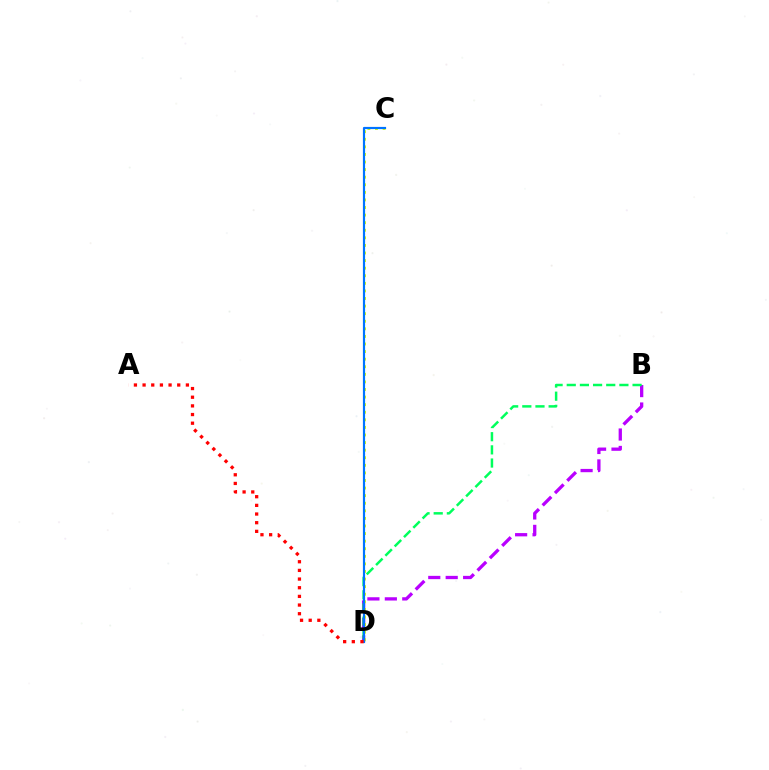{('B', 'D'): [{'color': '#b900ff', 'line_style': 'dashed', 'thickness': 2.37}, {'color': '#00ff5c', 'line_style': 'dashed', 'thickness': 1.79}], ('C', 'D'): [{'color': '#d1ff00', 'line_style': 'dotted', 'thickness': 2.06}, {'color': '#0074ff', 'line_style': 'solid', 'thickness': 1.57}], ('A', 'D'): [{'color': '#ff0000', 'line_style': 'dotted', 'thickness': 2.35}]}